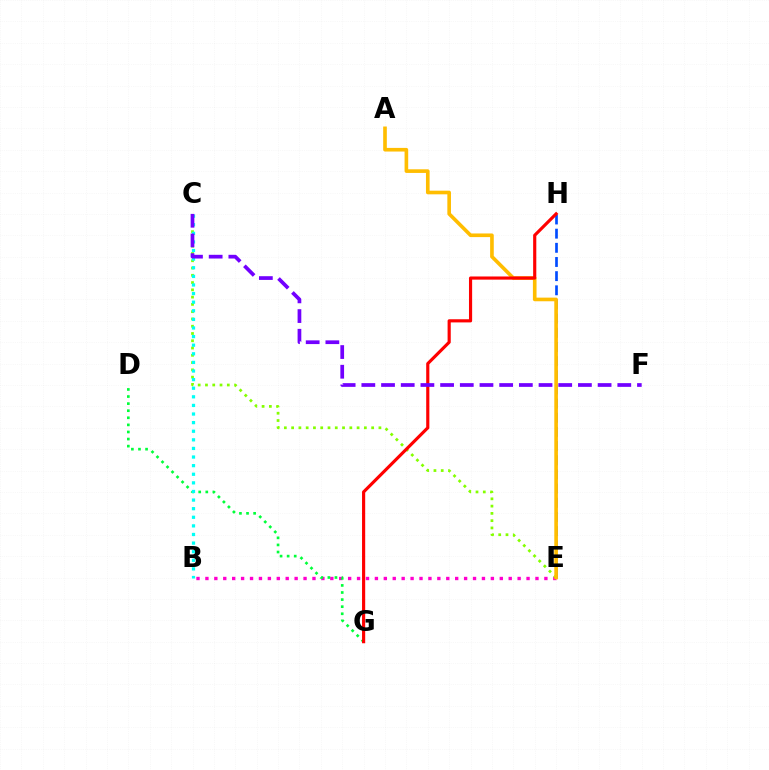{('B', 'E'): [{'color': '#ff00cf', 'line_style': 'dotted', 'thickness': 2.42}], ('E', 'H'): [{'color': '#004bff', 'line_style': 'dashed', 'thickness': 1.92}], ('D', 'G'): [{'color': '#00ff39', 'line_style': 'dotted', 'thickness': 1.93}], ('C', 'E'): [{'color': '#84ff00', 'line_style': 'dotted', 'thickness': 1.98}], ('B', 'C'): [{'color': '#00fff6', 'line_style': 'dotted', 'thickness': 2.34}], ('A', 'E'): [{'color': '#ffbd00', 'line_style': 'solid', 'thickness': 2.62}], ('G', 'H'): [{'color': '#ff0000', 'line_style': 'solid', 'thickness': 2.27}], ('C', 'F'): [{'color': '#7200ff', 'line_style': 'dashed', 'thickness': 2.67}]}